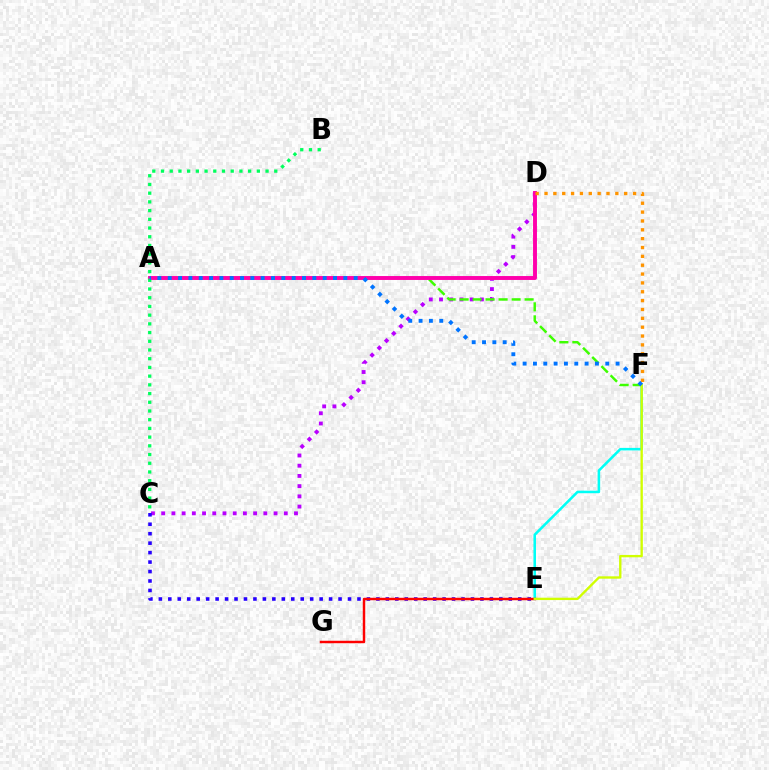{('E', 'F'): [{'color': '#00fff6', 'line_style': 'solid', 'thickness': 1.83}, {'color': '#d1ff00', 'line_style': 'solid', 'thickness': 1.7}], ('C', 'D'): [{'color': '#b900ff', 'line_style': 'dotted', 'thickness': 2.78}], ('C', 'E'): [{'color': '#2500ff', 'line_style': 'dotted', 'thickness': 2.57}], ('A', 'F'): [{'color': '#3dff00', 'line_style': 'dashed', 'thickness': 1.77}, {'color': '#0074ff', 'line_style': 'dotted', 'thickness': 2.81}], ('E', 'G'): [{'color': '#ff0000', 'line_style': 'solid', 'thickness': 1.77}], ('A', 'D'): [{'color': '#ff00ac', 'line_style': 'solid', 'thickness': 2.82}], ('D', 'F'): [{'color': '#ff9400', 'line_style': 'dotted', 'thickness': 2.41}], ('B', 'C'): [{'color': '#00ff5c', 'line_style': 'dotted', 'thickness': 2.37}]}